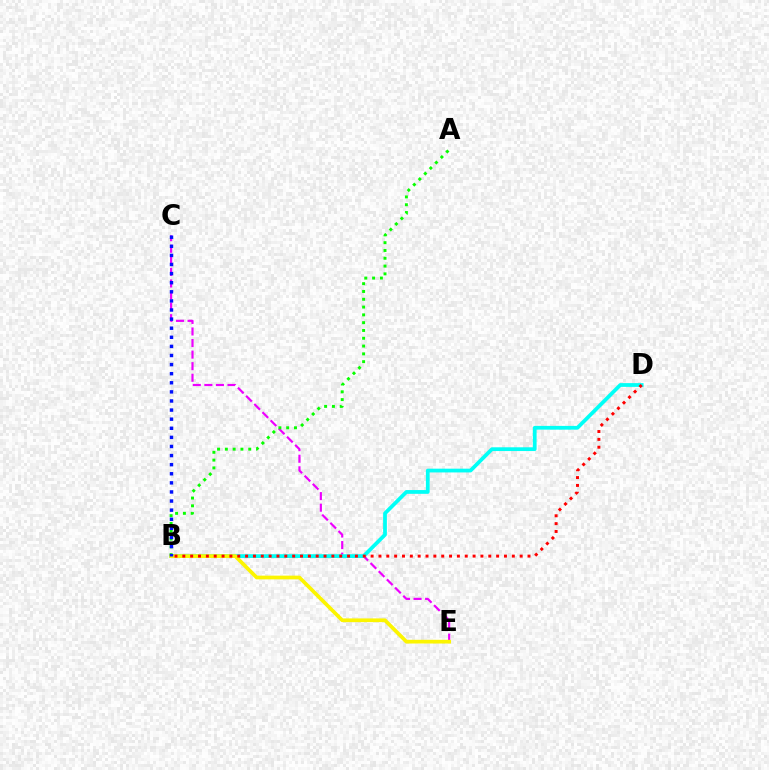{('C', 'E'): [{'color': '#ee00ff', 'line_style': 'dashed', 'thickness': 1.57}], ('A', 'B'): [{'color': '#08ff00', 'line_style': 'dotted', 'thickness': 2.12}], ('B', 'D'): [{'color': '#00fff6', 'line_style': 'solid', 'thickness': 2.71}, {'color': '#ff0000', 'line_style': 'dotted', 'thickness': 2.13}], ('B', 'E'): [{'color': '#fcf500', 'line_style': 'solid', 'thickness': 2.68}], ('B', 'C'): [{'color': '#0010ff', 'line_style': 'dotted', 'thickness': 2.47}]}